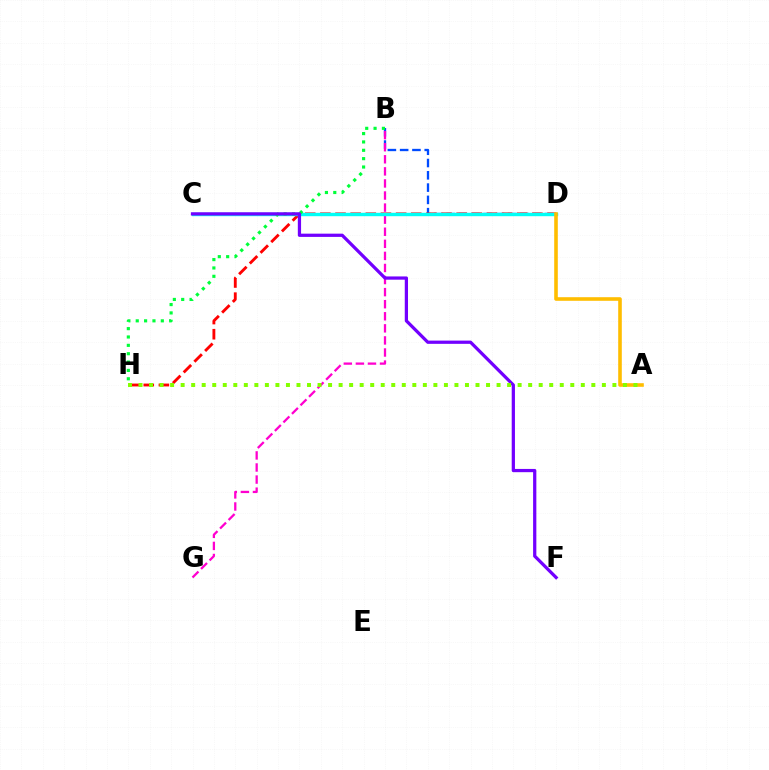{('B', 'D'): [{'color': '#004bff', 'line_style': 'dashed', 'thickness': 1.67}], ('D', 'H'): [{'color': '#ff0000', 'line_style': 'dashed', 'thickness': 2.06}], ('B', 'G'): [{'color': '#ff00cf', 'line_style': 'dashed', 'thickness': 1.64}], ('C', 'D'): [{'color': '#00fff6', 'line_style': 'solid', 'thickness': 2.45}], ('B', 'H'): [{'color': '#00ff39', 'line_style': 'dotted', 'thickness': 2.27}], ('A', 'D'): [{'color': '#ffbd00', 'line_style': 'solid', 'thickness': 2.6}], ('C', 'F'): [{'color': '#7200ff', 'line_style': 'solid', 'thickness': 2.34}], ('A', 'H'): [{'color': '#84ff00', 'line_style': 'dotted', 'thickness': 2.86}]}